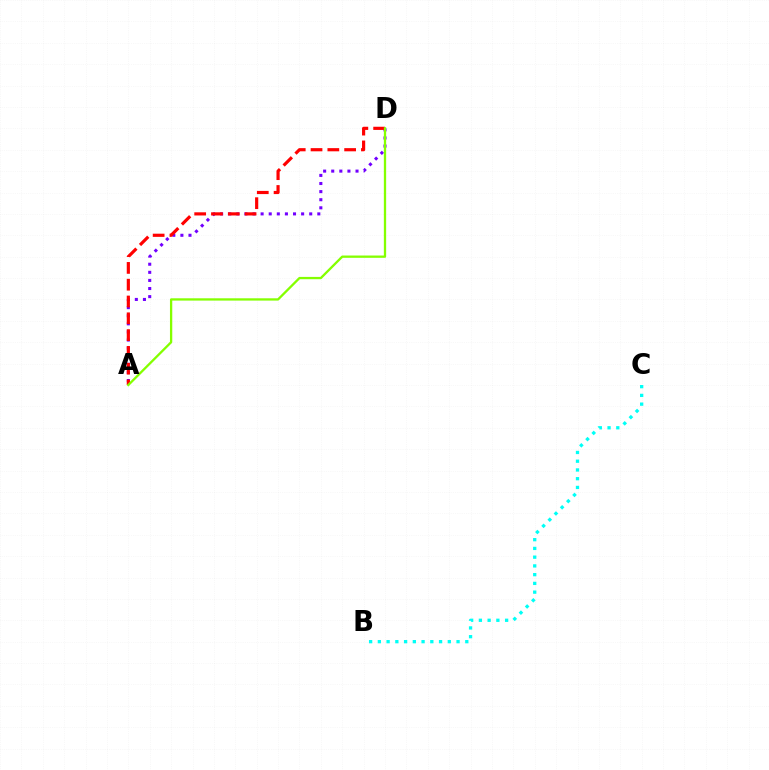{('A', 'D'): [{'color': '#7200ff', 'line_style': 'dotted', 'thickness': 2.2}, {'color': '#ff0000', 'line_style': 'dashed', 'thickness': 2.28}, {'color': '#84ff00', 'line_style': 'solid', 'thickness': 1.66}], ('B', 'C'): [{'color': '#00fff6', 'line_style': 'dotted', 'thickness': 2.38}]}